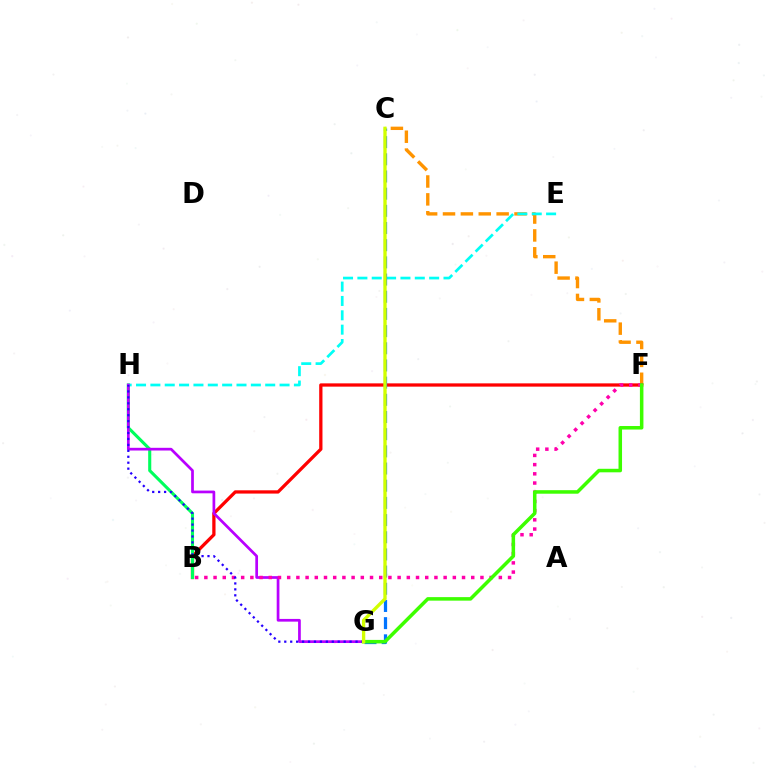{('C', 'F'): [{'color': '#ff9400', 'line_style': 'dashed', 'thickness': 2.43}], ('B', 'F'): [{'color': '#ff0000', 'line_style': 'solid', 'thickness': 2.36}, {'color': '#ff00ac', 'line_style': 'dotted', 'thickness': 2.5}], ('B', 'H'): [{'color': '#00ff5c', 'line_style': 'solid', 'thickness': 2.23}], ('E', 'H'): [{'color': '#00fff6', 'line_style': 'dashed', 'thickness': 1.95}], ('C', 'G'): [{'color': '#0074ff', 'line_style': 'dashed', 'thickness': 2.33}, {'color': '#d1ff00', 'line_style': 'solid', 'thickness': 2.39}], ('G', 'H'): [{'color': '#b900ff', 'line_style': 'solid', 'thickness': 1.96}, {'color': '#2500ff', 'line_style': 'dotted', 'thickness': 1.61}], ('F', 'G'): [{'color': '#3dff00', 'line_style': 'solid', 'thickness': 2.54}]}